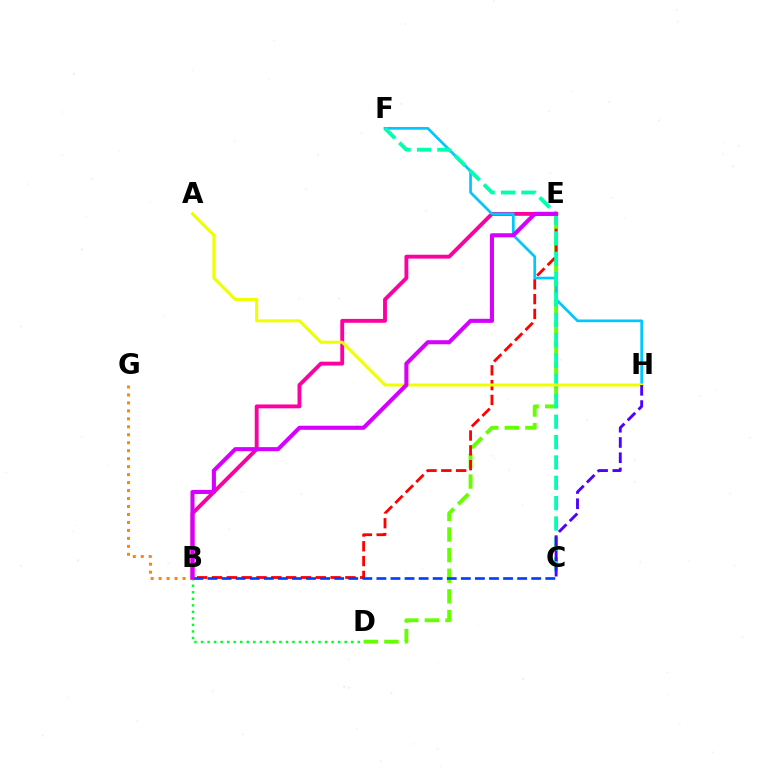{('B', 'E'): [{'color': '#ff00a0', 'line_style': 'solid', 'thickness': 2.79}, {'color': '#ff0000', 'line_style': 'dashed', 'thickness': 2.01}, {'color': '#d600ff', 'line_style': 'solid', 'thickness': 2.93}], ('D', 'E'): [{'color': '#66ff00', 'line_style': 'dashed', 'thickness': 2.8}], ('B', 'G'): [{'color': '#ff8800', 'line_style': 'dotted', 'thickness': 2.17}], ('B', 'D'): [{'color': '#00ff27', 'line_style': 'dotted', 'thickness': 1.77}], ('F', 'H'): [{'color': '#00c7ff', 'line_style': 'solid', 'thickness': 1.95}], ('C', 'F'): [{'color': '#00ffaf', 'line_style': 'dashed', 'thickness': 2.77}], ('A', 'H'): [{'color': '#eeff00', 'line_style': 'solid', 'thickness': 2.17}], ('C', 'H'): [{'color': '#4f00ff', 'line_style': 'dashed', 'thickness': 2.07}], ('B', 'C'): [{'color': '#003fff', 'line_style': 'dashed', 'thickness': 1.91}]}